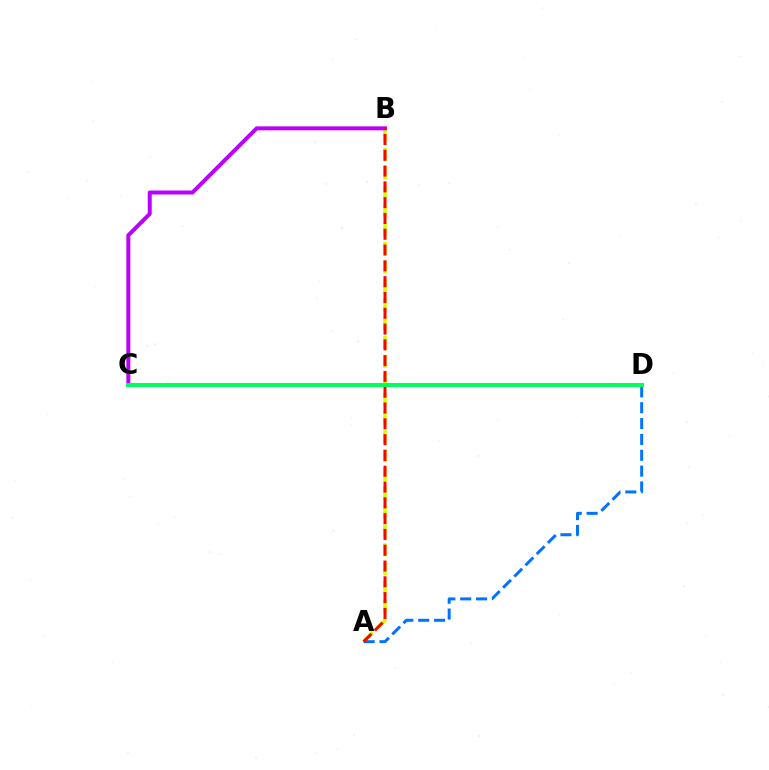{('A', 'B'): [{'color': '#d1ff00', 'line_style': 'dashed', 'thickness': 2.56}, {'color': '#ff0000', 'line_style': 'dashed', 'thickness': 2.15}], ('A', 'D'): [{'color': '#0074ff', 'line_style': 'dashed', 'thickness': 2.15}], ('B', 'C'): [{'color': '#b900ff', 'line_style': 'solid', 'thickness': 2.86}], ('C', 'D'): [{'color': '#00ff5c', 'line_style': 'solid', 'thickness': 2.86}]}